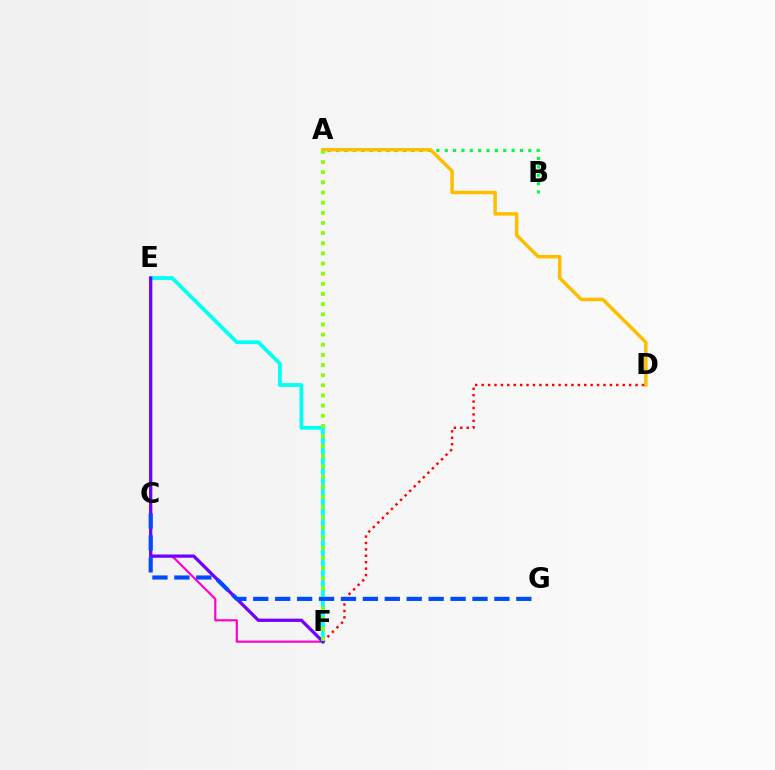{('A', 'B'): [{'color': '#00ff39', 'line_style': 'dotted', 'thickness': 2.27}], ('A', 'D'): [{'color': '#ffbd00', 'line_style': 'solid', 'thickness': 2.51}], ('E', 'F'): [{'color': '#ff00cf', 'line_style': 'solid', 'thickness': 1.57}, {'color': '#00fff6', 'line_style': 'solid', 'thickness': 2.71}, {'color': '#7200ff', 'line_style': 'solid', 'thickness': 2.35}], ('D', 'F'): [{'color': '#ff0000', 'line_style': 'dotted', 'thickness': 1.74}], ('A', 'F'): [{'color': '#84ff00', 'line_style': 'dotted', 'thickness': 2.76}], ('C', 'G'): [{'color': '#004bff', 'line_style': 'dashed', 'thickness': 2.98}]}